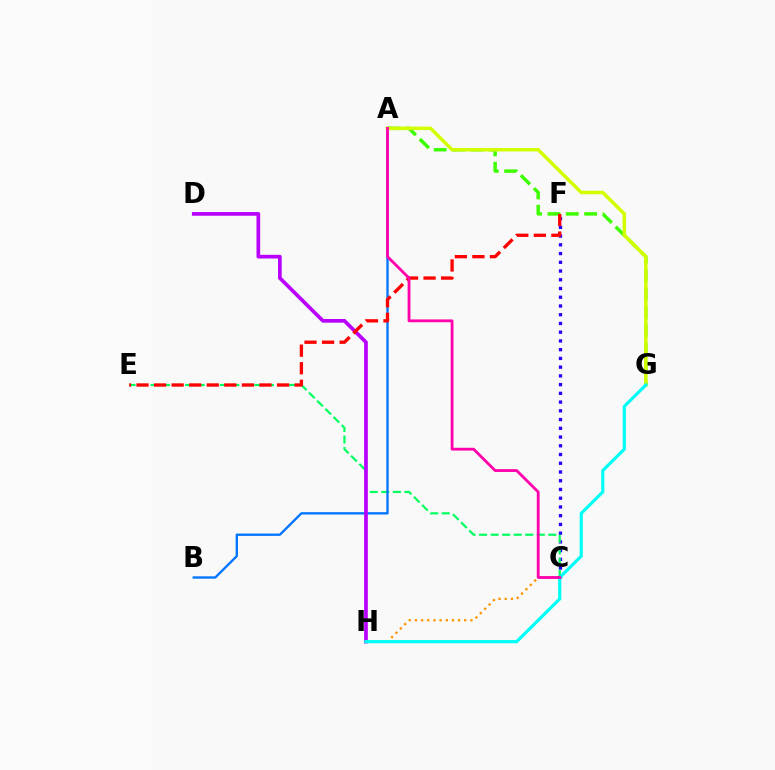{('A', 'G'): [{'color': '#3dff00', 'line_style': 'dashed', 'thickness': 2.5}, {'color': '#d1ff00', 'line_style': 'solid', 'thickness': 2.52}], ('C', 'F'): [{'color': '#2500ff', 'line_style': 'dotted', 'thickness': 2.37}], ('C', 'E'): [{'color': '#00ff5c', 'line_style': 'dashed', 'thickness': 1.57}], ('C', 'H'): [{'color': '#ff9400', 'line_style': 'dotted', 'thickness': 1.67}], ('A', 'B'): [{'color': '#0074ff', 'line_style': 'solid', 'thickness': 1.68}], ('D', 'H'): [{'color': '#b900ff', 'line_style': 'solid', 'thickness': 2.65}], ('G', 'H'): [{'color': '#00fff6', 'line_style': 'solid', 'thickness': 2.29}], ('E', 'F'): [{'color': '#ff0000', 'line_style': 'dashed', 'thickness': 2.39}], ('A', 'C'): [{'color': '#ff00ac', 'line_style': 'solid', 'thickness': 2.02}]}